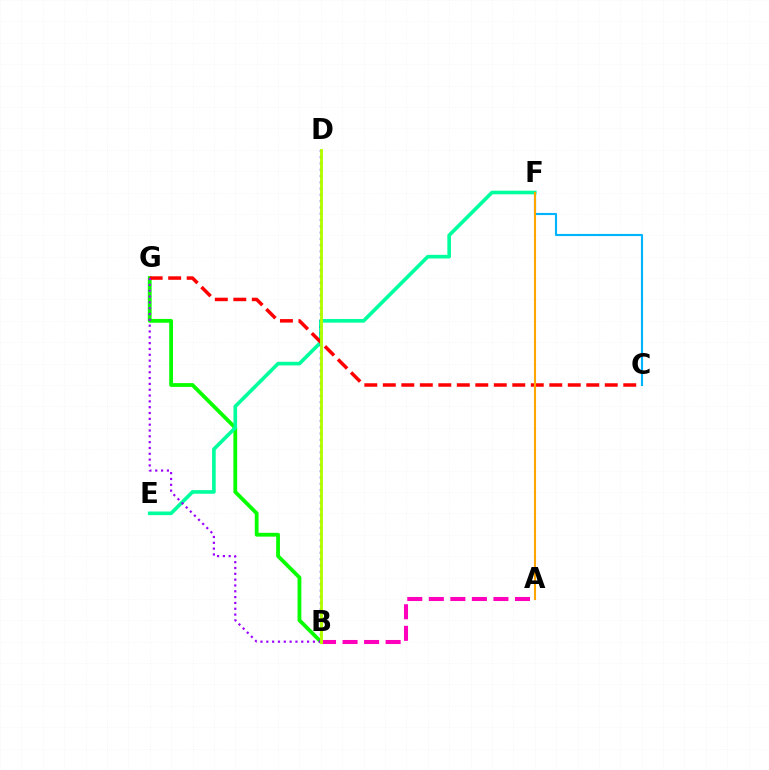{('C', 'F'): [{'color': '#00b5ff', 'line_style': 'solid', 'thickness': 1.54}], ('B', 'G'): [{'color': '#08ff00', 'line_style': 'solid', 'thickness': 2.74}, {'color': '#9b00ff', 'line_style': 'dotted', 'thickness': 1.58}], ('E', 'F'): [{'color': '#00ff9d', 'line_style': 'solid', 'thickness': 2.62}], ('A', 'B'): [{'color': '#ff00bd', 'line_style': 'dashed', 'thickness': 2.93}], ('B', 'D'): [{'color': '#0010ff', 'line_style': 'dotted', 'thickness': 1.71}, {'color': '#b3ff00', 'line_style': 'solid', 'thickness': 2.1}], ('C', 'G'): [{'color': '#ff0000', 'line_style': 'dashed', 'thickness': 2.51}], ('A', 'F'): [{'color': '#ffa500', 'line_style': 'solid', 'thickness': 1.5}]}